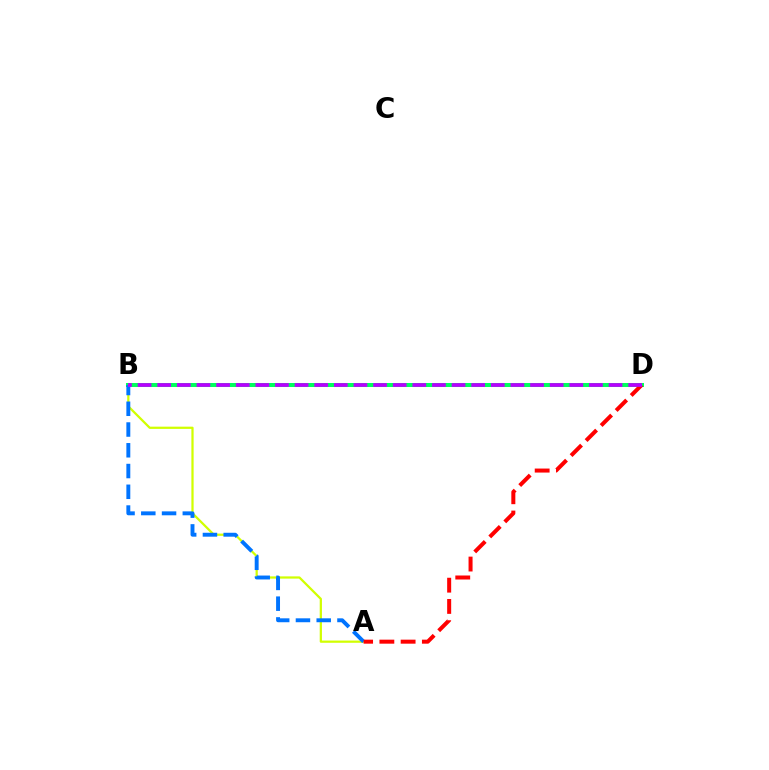{('A', 'B'): [{'color': '#d1ff00', 'line_style': 'solid', 'thickness': 1.61}, {'color': '#0074ff', 'line_style': 'dashed', 'thickness': 2.82}], ('B', 'D'): [{'color': '#00ff5c', 'line_style': 'solid', 'thickness': 2.89}, {'color': '#b900ff', 'line_style': 'dashed', 'thickness': 2.67}], ('A', 'D'): [{'color': '#ff0000', 'line_style': 'dashed', 'thickness': 2.89}]}